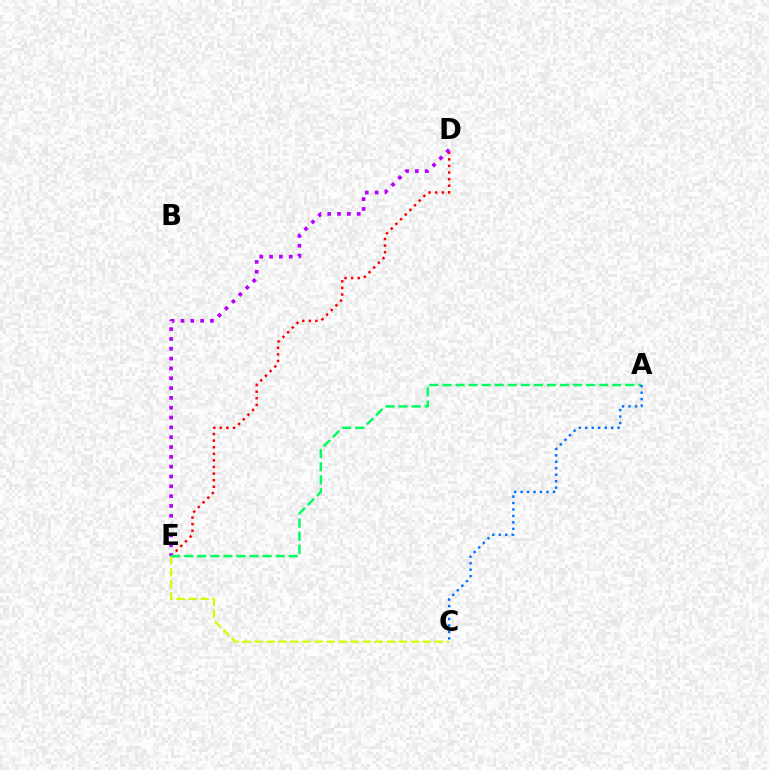{('D', 'E'): [{'color': '#ff0000', 'line_style': 'dotted', 'thickness': 1.79}, {'color': '#b900ff', 'line_style': 'dotted', 'thickness': 2.67}], ('C', 'E'): [{'color': '#d1ff00', 'line_style': 'dashed', 'thickness': 1.63}], ('A', 'E'): [{'color': '#00ff5c', 'line_style': 'dashed', 'thickness': 1.77}], ('A', 'C'): [{'color': '#0074ff', 'line_style': 'dotted', 'thickness': 1.76}]}